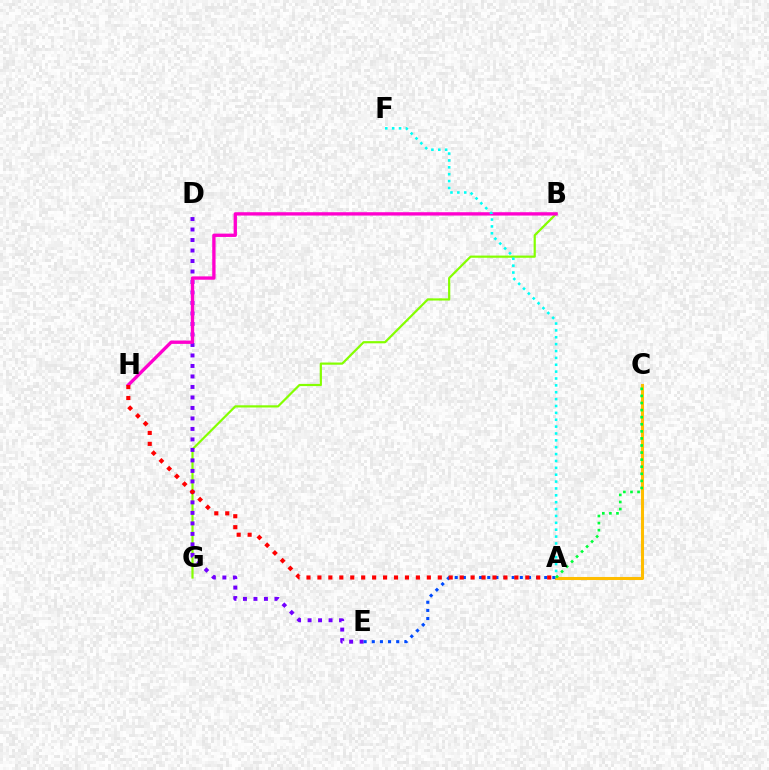{('B', 'G'): [{'color': '#84ff00', 'line_style': 'solid', 'thickness': 1.58}], ('A', 'C'): [{'color': '#ffbd00', 'line_style': 'solid', 'thickness': 2.2}, {'color': '#00ff39', 'line_style': 'dotted', 'thickness': 1.92}], ('D', 'E'): [{'color': '#7200ff', 'line_style': 'dotted', 'thickness': 2.85}], ('A', 'E'): [{'color': '#004bff', 'line_style': 'dotted', 'thickness': 2.21}], ('B', 'H'): [{'color': '#ff00cf', 'line_style': 'solid', 'thickness': 2.4}], ('A', 'F'): [{'color': '#00fff6', 'line_style': 'dotted', 'thickness': 1.87}], ('A', 'H'): [{'color': '#ff0000', 'line_style': 'dotted', 'thickness': 2.97}]}